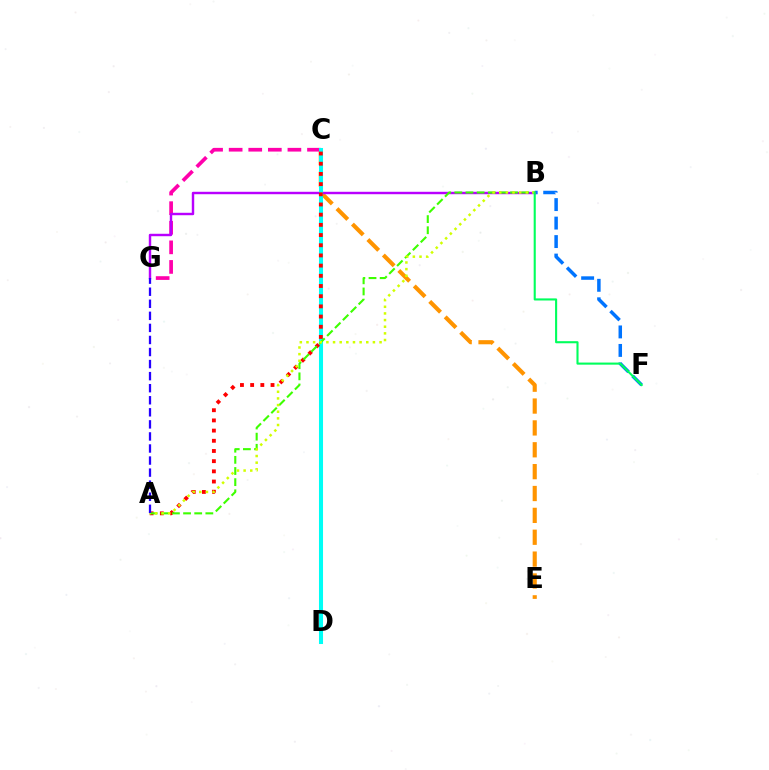{('B', 'F'): [{'color': '#0074ff', 'line_style': 'dashed', 'thickness': 2.51}, {'color': '#00ff5c', 'line_style': 'solid', 'thickness': 1.52}], ('C', 'E'): [{'color': '#ff9400', 'line_style': 'dashed', 'thickness': 2.97}], ('C', 'G'): [{'color': '#ff00ac', 'line_style': 'dashed', 'thickness': 2.66}], ('B', 'G'): [{'color': '#b900ff', 'line_style': 'solid', 'thickness': 1.75}], ('C', 'D'): [{'color': '#00fff6', 'line_style': 'solid', 'thickness': 2.91}], ('A', 'C'): [{'color': '#ff0000', 'line_style': 'dotted', 'thickness': 2.77}], ('A', 'B'): [{'color': '#3dff00', 'line_style': 'dashed', 'thickness': 1.51}, {'color': '#d1ff00', 'line_style': 'dotted', 'thickness': 1.81}], ('A', 'G'): [{'color': '#2500ff', 'line_style': 'dashed', 'thickness': 1.64}]}